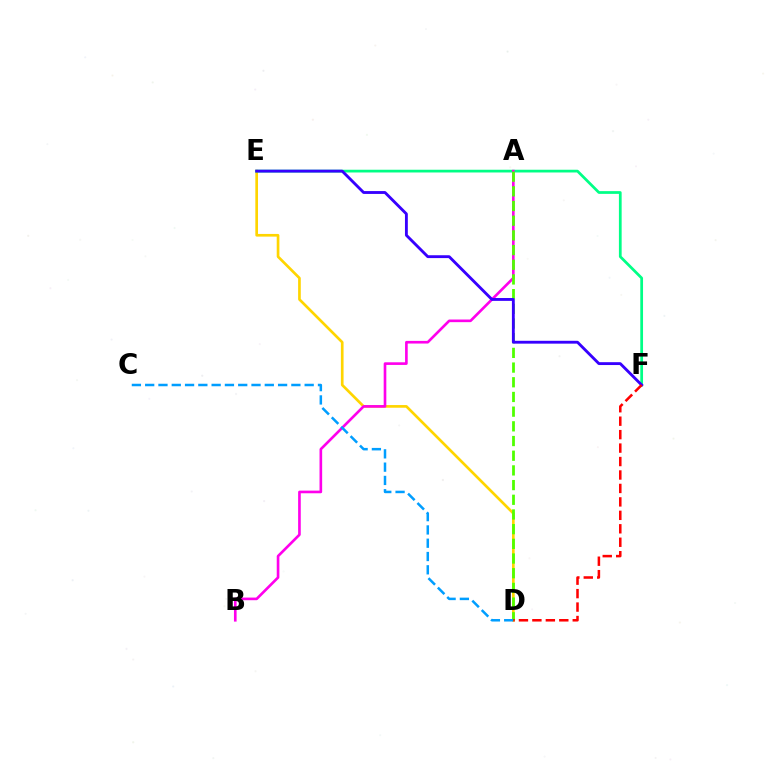{('D', 'E'): [{'color': '#ffd500', 'line_style': 'solid', 'thickness': 1.93}], ('E', 'F'): [{'color': '#00ff86', 'line_style': 'solid', 'thickness': 1.97}, {'color': '#3700ff', 'line_style': 'solid', 'thickness': 2.05}], ('A', 'B'): [{'color': '#ff00ed', 'line_style': 'solid', 'thickness': 1.91}], ('A', 'D'): [{'color': '#4fff00', 'line_style': 'dashed', 'thickness': 2.0}], ('C', 'D'): [{'color': '#009eff', 'line_style': 'dashed', 'thickness': 1.81}], ('D', 'F'): [{'color': '#ff0000', 'line_style': 'dashed', 'thickness': 1.83}]}